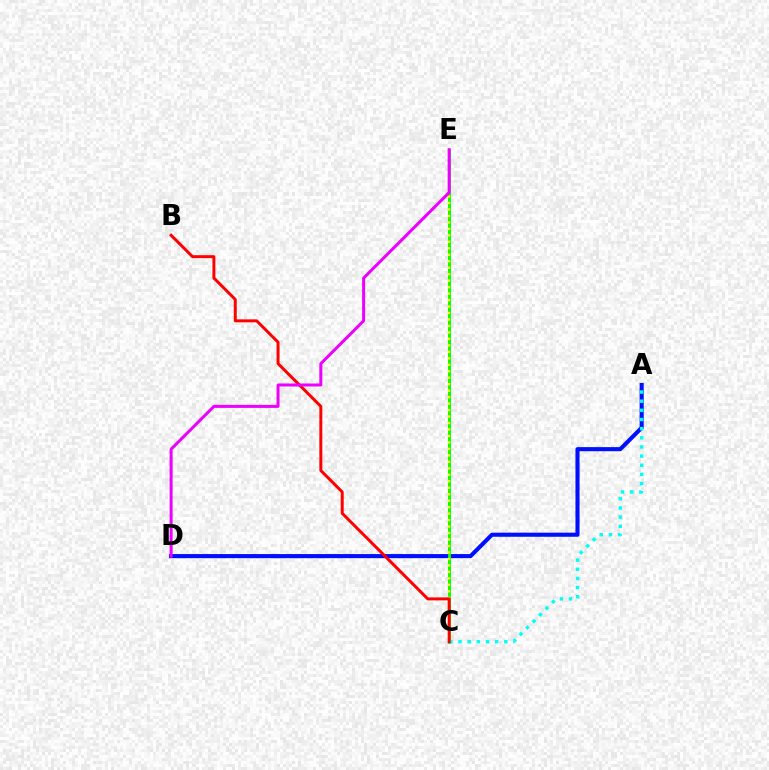{('A', 'D'): [{'color': '#0010ff', 'line_style': 'solid', 'thickness': 2.95}], ('C', 'E'): [{'color': '#08ff00', 'line_style': 'solid', 'thickness': 2.13}, {'color': '#fcf500', 'line_style': 'dotted', 'thickness': 1.76}], ('A', 'C'): [{'color': '#00fff6', 'line_style': 'dotted', 'thickness': 2.49}], ('B', 'C'): [{'color': '#ff0000', 'line_style': 'solid', 'thickness': 2.14}], ('D', 'E'): [{'color': '#ee00ff', 'line_style': 'solid', 'thickness': 2.17}]}